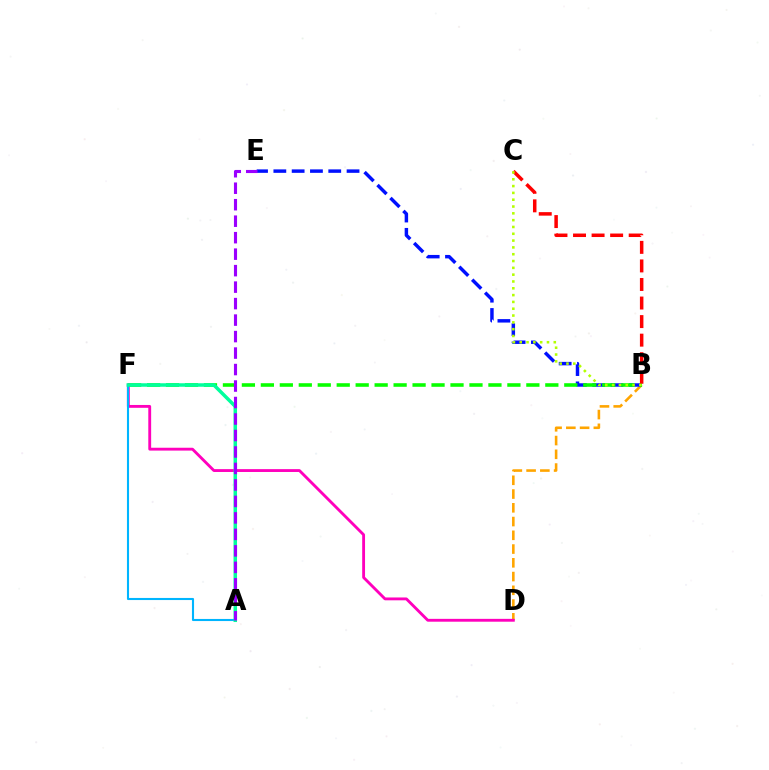{('B', 'D'): [{'color': '#ffa500', 'line_style': 'dashed', 'thickness': 1.87}], ('B', 'E'): [{'color': '#0010ff', 'line_style': 'dashed', 'thickness': 2.49}], ('B', 'F'): [{'color': '#08ff00', 'line_style': 'dashed', 'thickness': 2.58}], ('D', 'F'): [{'color': '#ff00bd', 'line_style': 'solid', 'thickness': 2.05}], ('B', 'C'): [{'color': '#ff0000', 'line_style': 'dashed', 'thickness': 2.52}, {'color': '#b3ff00', 'line_style': 'dotted', 'thickness': 1.85}], ('A', 'F'): [{'color': '#00b5ff', 'line_style': 'solid', 'thickness': 1.51}, {'color': '#00ff9d', 'line_style': 'solid', 'thickness': 2.52}], ('A', 'E'): [{'color': '#9b00ff', 'line_style': 'dashed', 'thickness': 2.24}]}